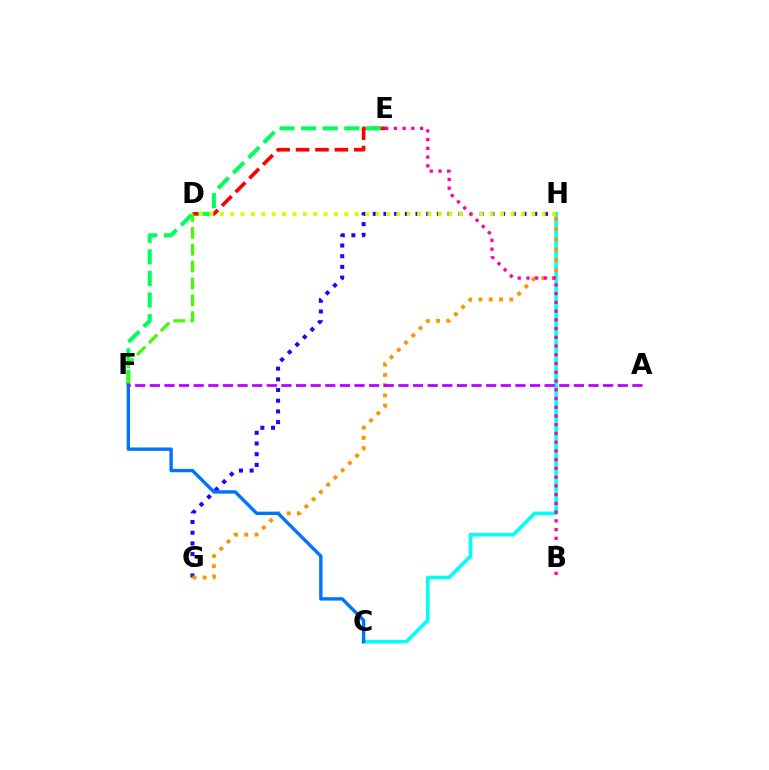{('C', 'H'): [{'color': '#00fff6', 'line_style': 'solid', 'thickness': 2.58}], ('D', 'E'): [{'color': '#ff0000', 'line_style': 'dashed', 'thickness': 2.64}], ('G', 'H'): [{'color': '#2500ff', 'line_style': 'dotted', 'thickness': 2.91}, {'color': '#ff9400', 'line_style': 'dotted', 'thickness': 2.79}], ('E', 'F'): [{'color': '#00ff5c', 'line_style': 'dashed', 'thickness': 2.93}], ('D', 'H'): [{'color': '#d1ff00', 'line_style': 'dotted', 'thickness': 2.82}], ('B', 'E'): [{'color': '#ff00ac', 'line_style': 'dotted', 'thickness': 2.37}], ('D', 'F'): [{'color': '#3dff00', 'line_style': 'dashed', 'thickness': 2.29}], ('C', 'F'): [{'color': '#0074ff', 'line_style': 'solid', 'thickness': 2.43}], ('A', 'F'): [{'color': '#b900ff', 'line_style': 'dashed', 'thickness': 1.99}]}